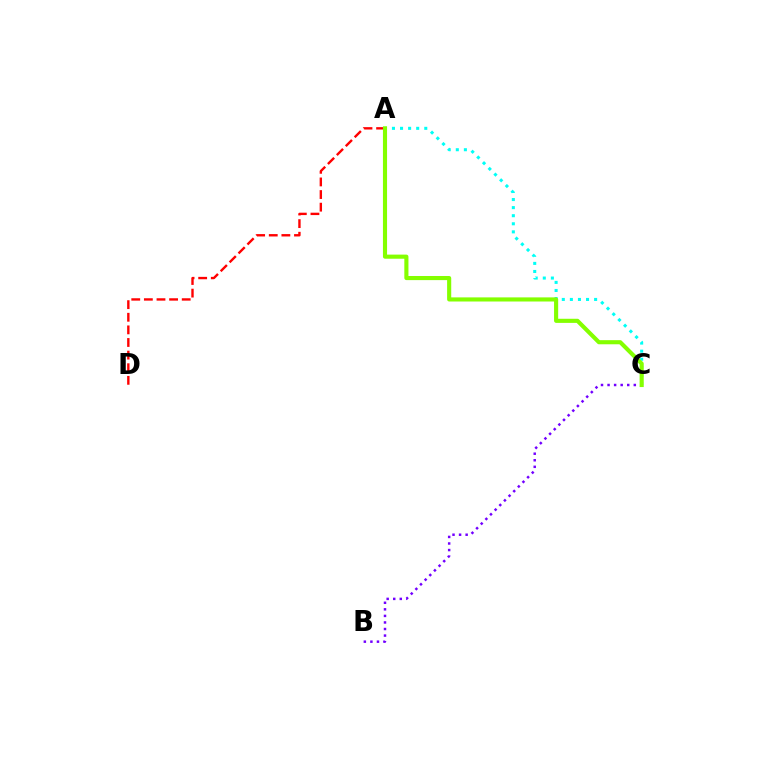{('A', 'C'): [{'color': '#00fff6', 'line_style': 'dotted', 'thickness': 2.19}, {'color': '#84ff00', 'line_style': 'solid', 'thickness': 2.97}], ('A', 'D'): [{'color': '#ff0000', 'line_style': 'dashed', 'thickness': 1.71}], ('B', 'C'): [{'color': '#7200ff', 'line_style': 'dotted', 'thickness': 1.78}]}